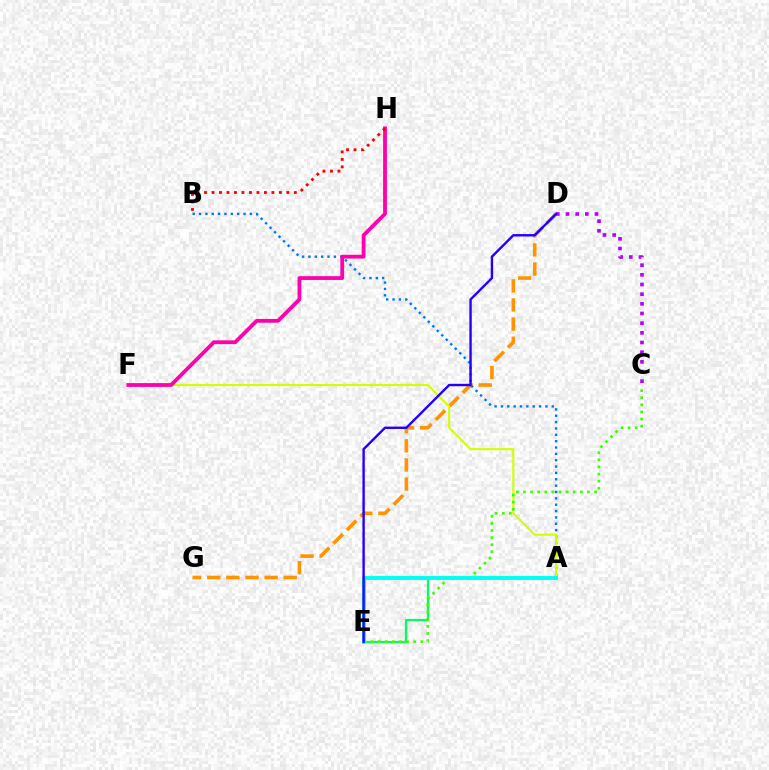{('D', 'G'): [{'color': '#ff9400', 'line_style': 'dashed', 'thickness': 2.6}], ('A', 'E'): [{'color': '#00ff5c', 'line_style': 'solid', 'thickness': 1.58}, {'color': '#00fff6', 'line_style': 'solid', 'thickness': 2.82}], ('A', 'B'): [{'color': '#0074ff', 'line_style': 'dotted', 'thickness': 1.73}], ('A', 'F'): [{'color': '#d1ff00', 'line_style': 'solid', 'thickness': 1.51}], ('C', 'D'): [{'color': '#b900ff', 'line_style': 'dotted', 'thickness': 2.63}], ('F', 'H'): [{'color': '#ff00ac', 'line_style': 'solid', 'thickness': 2.73}], ('B', 'H'): [{'color': '#ff0000', 'line_style': 'dotted', 'thickness': 2.03}], ('C', 'E'): [{'color': '#3dff00', 'line_style': 'dotted', 'thickness': 1.93}], ('D', 'E'): [{'color': '#2500ff', 'line_style': 'solid', 'thickness': 1.73}]}